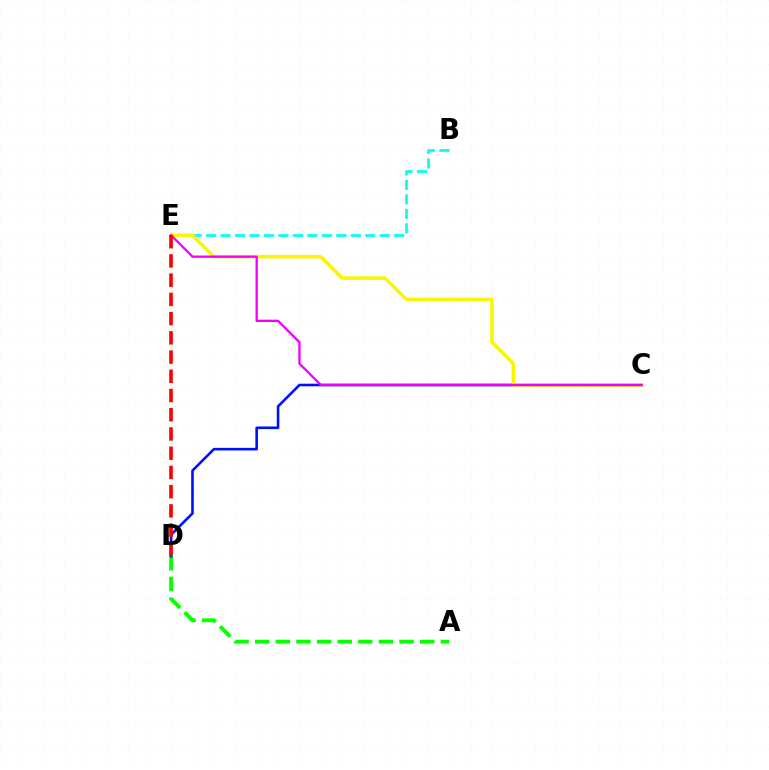{('A', 'D'): [{'color': '#08ff00', 'line_style': 'dashed', 'thickness': 2.8}], ('C', 'D'): [{'color': '#0010ff', 'line_style': 'solid', 'thickness': 1.87}], ('B', 'E'): [{'color': '#00fff6', 'line_style': 'dashed', 'thickness': 1.97}], ('C', 'E'): [{'color': '#fcf500', 'line_style': 'solid', 'thickness': 2.52}, {'color': '#ee00ff', 'line_style': 'solid', 'thickness': 1.65}], ('D', 'E'): [{'color': '#ff0000', 'line_style': 'dashed', 'thickness': 2.61}]}